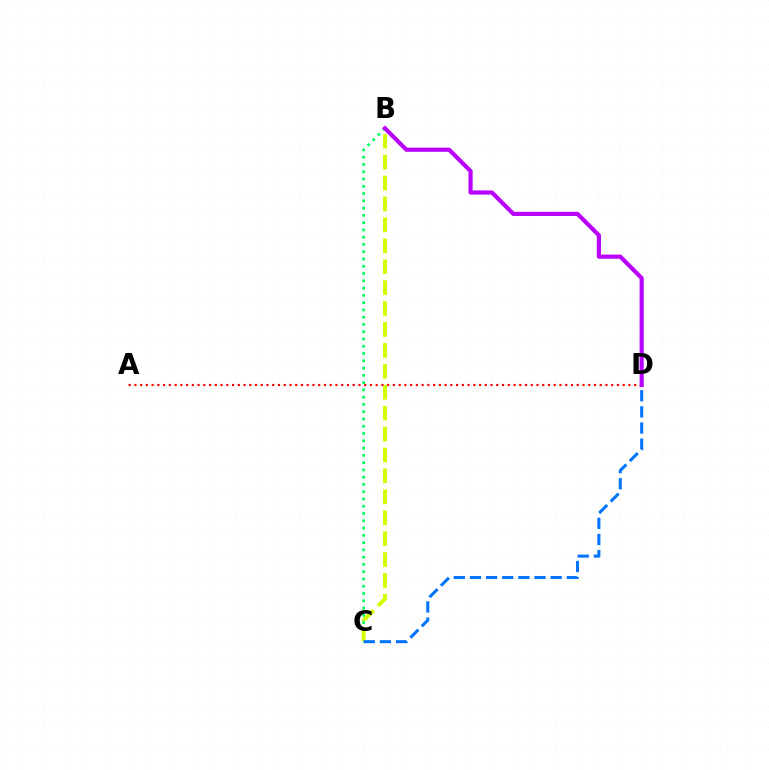{('B', 'C'): [{'color': '#00ff5c', 'line_style': 'dotted', 'thickness': 1.98}, {'color': '#d1ff00', 'line_style': 'dashed', 'thickness': 2.84}], ('A', 'D'): [{'color': '#ff0000', 'line_style': 'dotted', 'thickness': 1.56}], ('C', 'D'): [{'color': '#0074ff', 'line_style': 'dashed', 'thickness': 2.19}], ('B', 'D'): [{'color': '#b900ff', 'line_style': 'solid', 'thickness': 2.99}]}